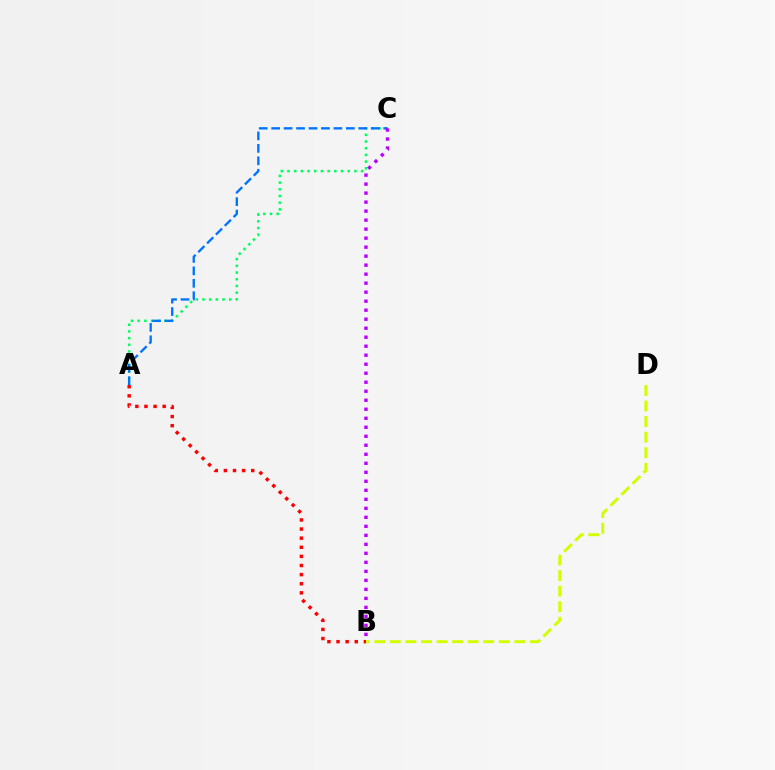{('A', 'C'): [{'color': '#00ff5c', 'line_style': 'dotted', 'thickness': 1.82}, {'color': '#0074ff', 'line_style': 'dashed', 'thickness': 1.69}], ('B', 'D'): [{'color': '#d1ff00', 'line_style': 'dashed', 'thickness': 2.12}], ('B', 'C'): [{'color': '#b900ff', 'line_style': 'dotted', 'thickness': 2.45}], ('A', 'B'): [{'color': '#ff0000', 'line_style': 'dotted', 'thickness': 2.48}]}